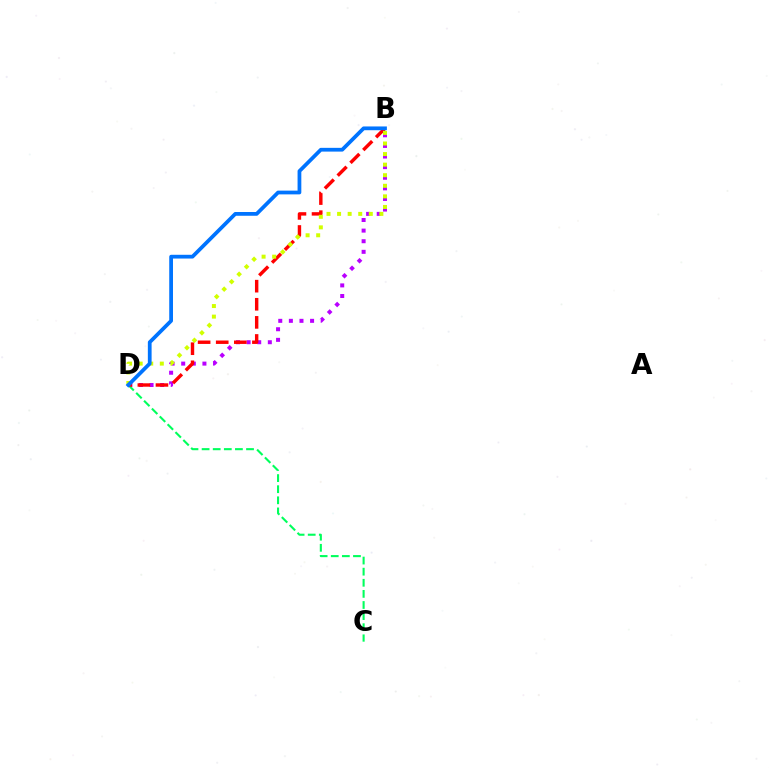{('B', 'D'): [{'color': '#b900ff', 'line_style': 'dotted', 'thickness': 2.88}, {'color': '#ff0000', 'line_style': 'dashed', 'thickness': 2.46}, {'color': '#d1ff00', 'line_style': 'dotted', 'thickness': 2.87}, {'color': '#0074ff', 'line_style': 'solid', 'thickness': 2.71}], ('C', 'D'): [{'color': '#00ff5c', 'line_style': 'dashed', 'thickness': 1.51}]}